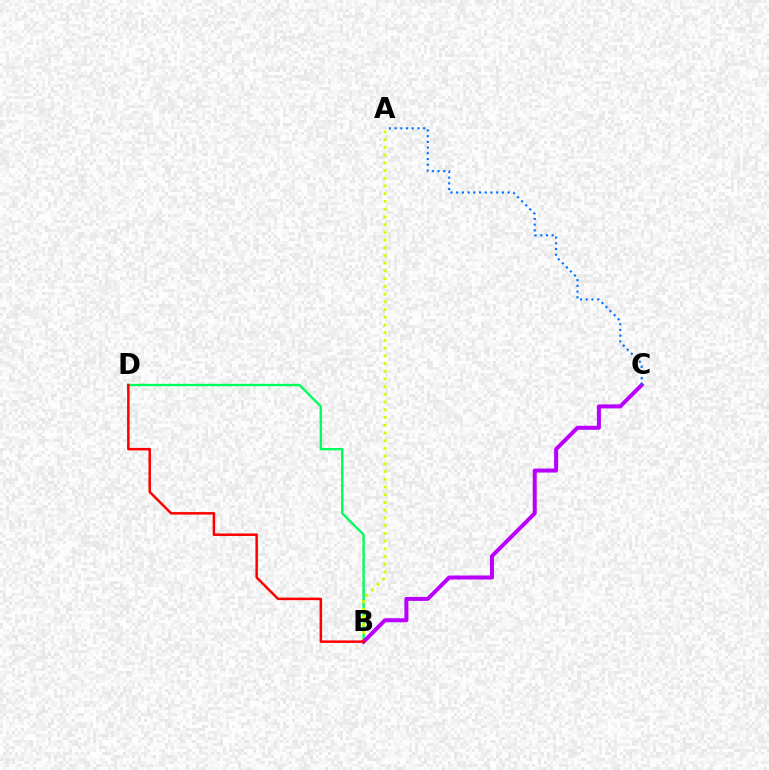{('B', 'D'): [{'color': '#00ff5c', 'line_style': 'solid', 'thickness': 1.7}, {'color': '#ff0000', 'line_style': 'solid', 'thickness': 1.8}], ('A', 'B'): [{'color': '#d1ff00', 'line_style': 'dotted', 'thickness': 2.1}], ('B', 'C'): [{'color': '#b900ff', 'line_style': 'solid', 'thickness': 2.87}], ('A', 'C'): [{'color': '#0074ff', 'line_style': 'dotted', 'thickness': 1.55}]}